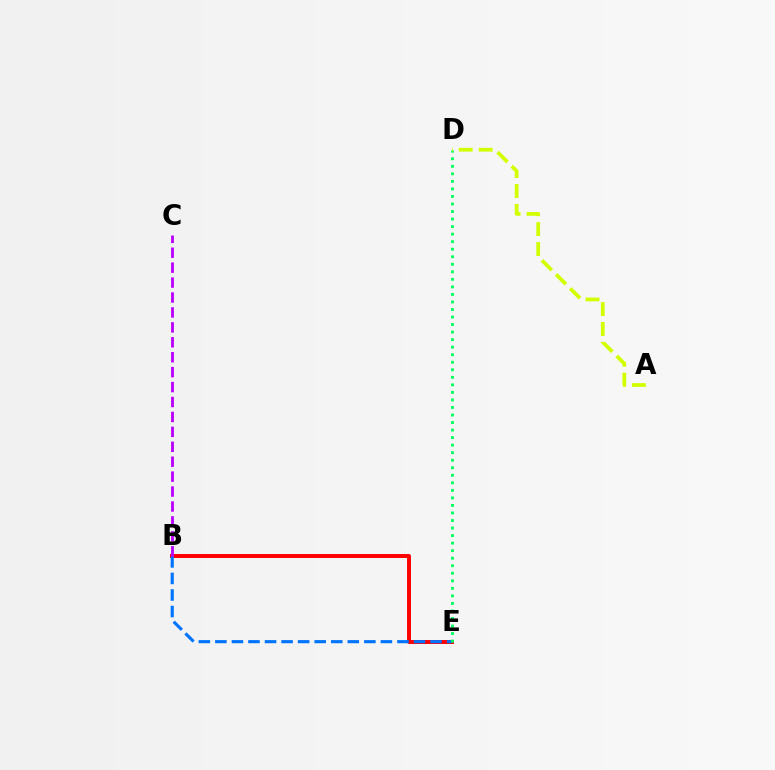{('B', 'E'): [{'color': '#ff0000', 'line_style': 'solid', 'thickness': 2.84}, {'color': '#0074ff', 'line_style': 'dashed', 'thickness': 2.25}], ('D', 'E'): [{'color': '#00ff5c', 'line_style': 'dotted', 'thickness': 2.05}], ('B', 'C'): [{'color': '#b900ff', 'line_style': 'dashed', 'thickness': 2.03}], ('A', 'D'): [{'color': '#d1ff00', 'line_style': 'dashed', 'thickness': 2.7}]}